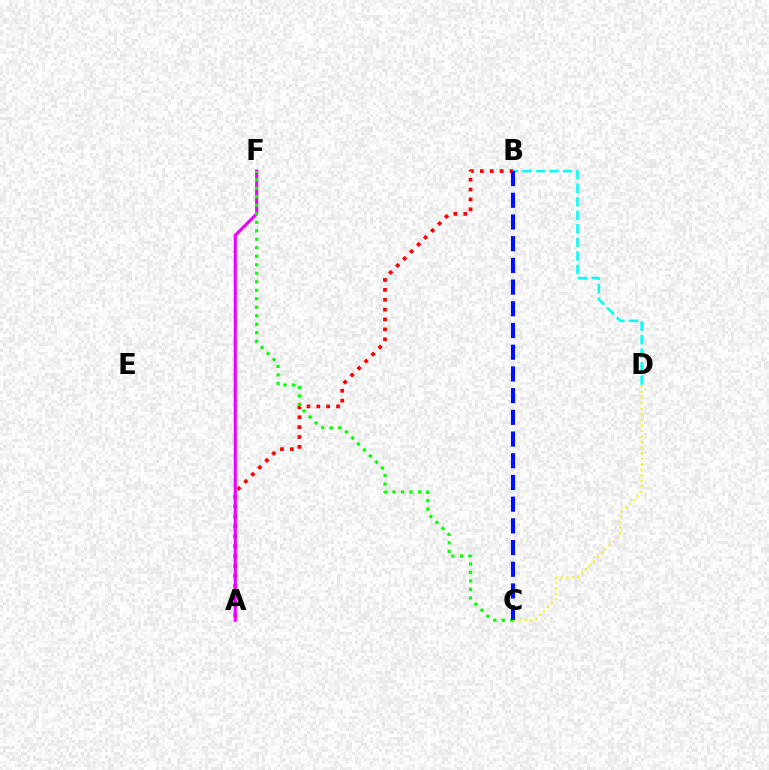{('A', 'B'): [{'color': '#ff0000', 'line_style': 'dotted', 'thickness': 2.69}], ('A', 'F'): [{'color': '#ee00ff', 'line_style': 'solid', 'thickness': 2.24}], ('C', 'F'): [{'color': '#08ff00', 'line_style': 'dotted', 'thickness': 2.31}], ('C', 'D'): [{'color': '#fcf500', 'line_style': 'dotted', 'thickness': 1.51}], ('B', 'D'): [{'color': '#00fff6', 'line_style': 'dashed', 'thickness': 1.84}], ('B', 'C'): [{'color': '#0010ff', 'line_style': 'dashed', 'thickness': 2.95}]}